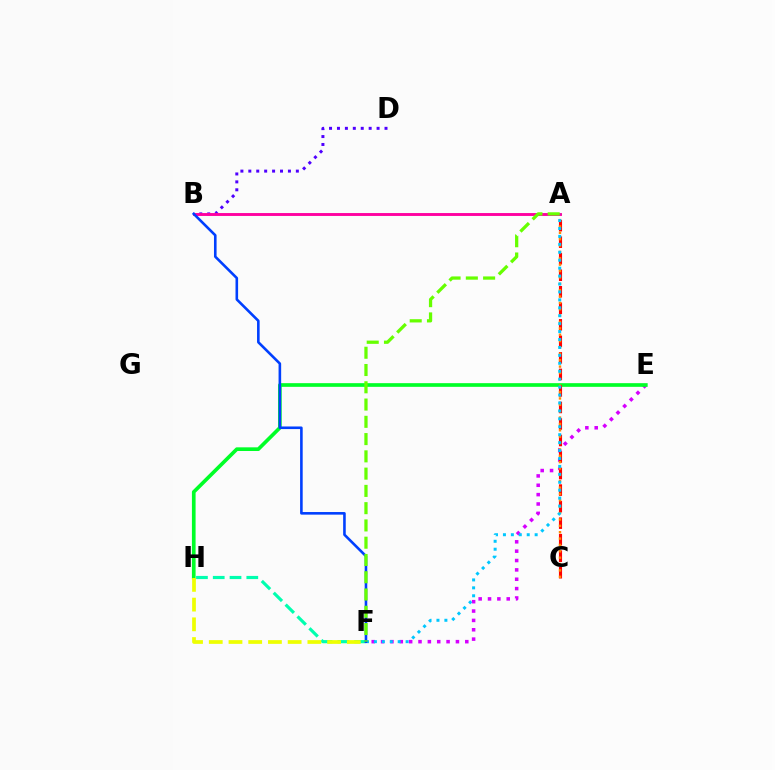{('E', 'F'): [{'color': '#d600ff', 'line_style': 'dotted', 'thickness': 2.54}], ('E', 'H'): [{'color': '#00ff27', 'line_style': 'solid', 'thickness': 2.64}], ('A', 'C'): [{'color': '#ff0000', 'line_style': 'dashed', 'thickness': 2.25}, {'color': '#ff8800', 'line_style': 'dotted', 'thickness': 1.73}], ('F', 'H'): [{'color': '#00ffaf', 'line_style': 'dashed', 'thickness': 2.28}, {'color': '#eeff00', 'line_style': 'dashed', 'thickness': 2.68}], ('B', 'D'): [{'color': '#4f00ff', 'line_style': 'dotted', 'thickness': 2.15}], ('A', 'B'): [{'color': '#ff00a0', 'line_style': 'solid', 'thickness': 2.08}], ('A', 'F'): [{'color': '#00c7ff', 'line_style': 'dotted', 'thickness': 2.15}, {'color': '#66ff00', 'line_style': 'dashed', 'thickness': 2.35}], ('B', 'F'): [{'color': '#003fff', 'line_style': 'solid', 'thickness': 1.87}]}